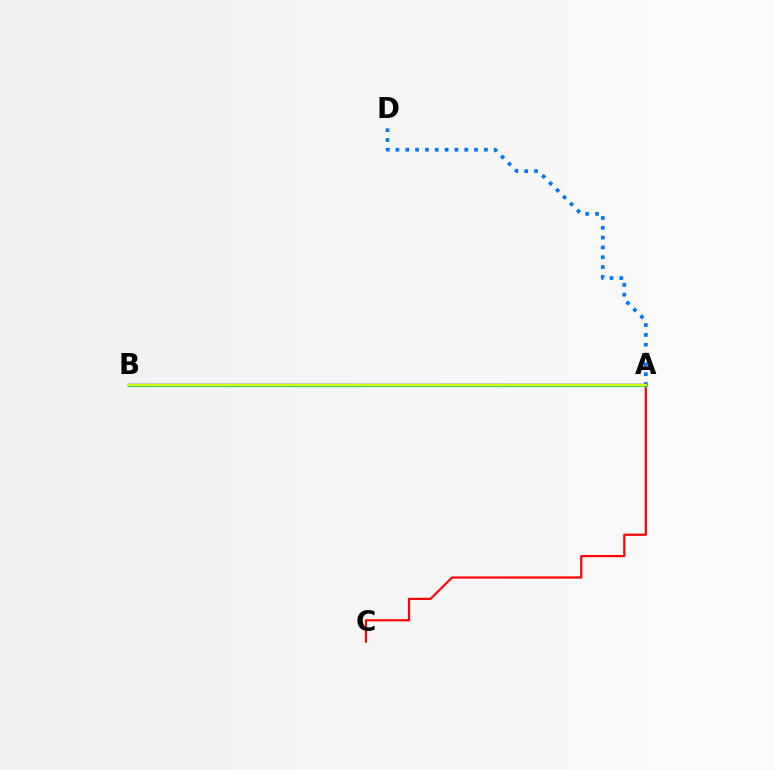{('A', 'C'): [{'color': '#ff0000', 'line_style': 'solid', 'thickness': 1.58}], ('A', 'B'): [{'color': '#00ff5c', 'line_style': 'solid', 'thickness': 2.33}, {'color': '#b900ff', 'line_style': 'solid', 'thickness': 1.77}, {'color': '#d1ff00', 'line_style': 'solid', 'thickness': 1.74}], ('A', 'D'): [{'color': '#0074ff', 'line_style': 'dotted', 'thickness': 2.67}]}